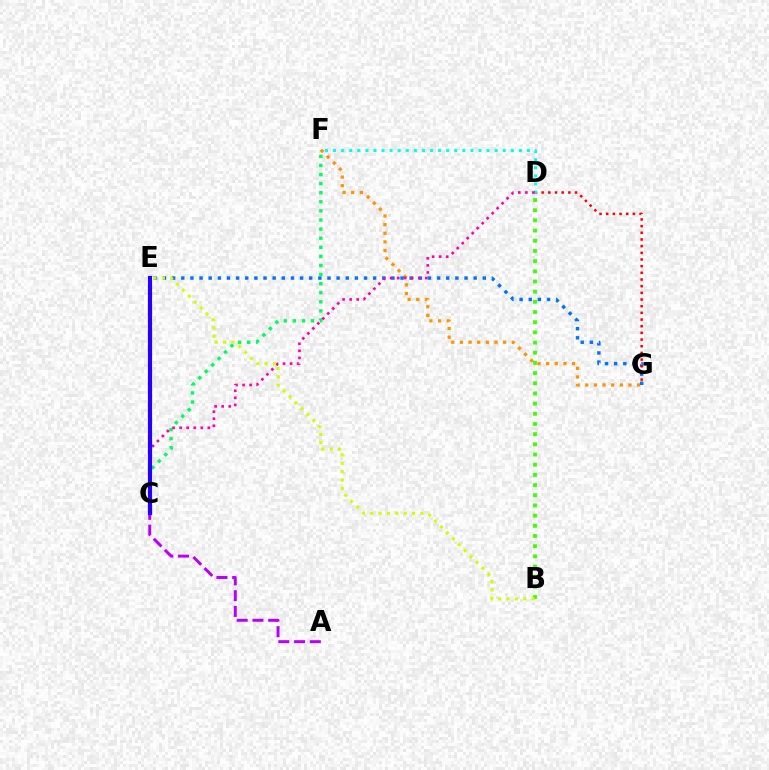{('F', 'G'): [{'color': '#ff9400', 'line_style': 'dotted', 'thickness': 2.35}], ('E', 'G'): [{'color': '#0074ff', 'line_style': 'dotted', 'thickness': 2.48}], ('C', 'F'): [{'color': '#00ff5c', 'line_style': 'dotted', 'thickness': 2.47}], ('D', 'G'): [{'color': '#ff0000', 'line_style': 'dotted', 'thickness': 1.81}], ('D', 'F'): [{'color': '#00fff6', 'line_style': 'dotted', 'thickness': 2.2}], ('C', 'D'): [{'color': '#ff00ac', 'line_style': 'dotted', 'thickness': 1.91}], ('B', 'D'): [{'color': '#3dff00', 'line_style': 'dotted', 'thickness': 2.77}], ('A', 'C'): [{'color': '#b900ff', 'line_style': 'dashed', 'thickness': 2.14}], ('C', 'E'): [{'color': '#2500ff', 'line_style': 'solid', 'thickness': 2.99}], ('B', 'E'): [{'color': '#d1ff00', 'line_style': 'dotted', 'thickness': 2.28}]}